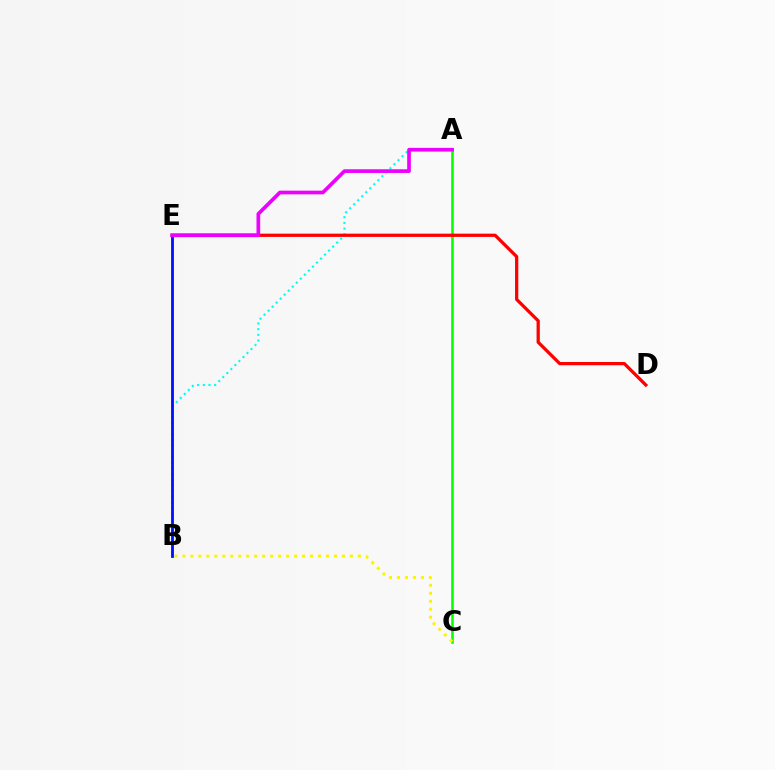{('A', 'B'): [{'color': '#00fff6', 'line_style': 'dotted', 'thickness': 1.54}], ('B', 'E'): [{'color': '#0010ff', 'line_style': 'solid', 'thickness': 2.02}], ('A', 'C'): [{'color': '#08ff00', 'line_style': 'solid', 'thickness': 1.86}], ('B', 'C'): [{'color': '#fcf500', 'line_style': 'dotted', 'thickness': 2.17}], ('D', 'E'): [{'color': '#ff0000', 'line_style': 'solid', 'thickness': 2.34}], ('A', 'E'): [{'color': '#ee00ff', 'line_style': 'solid', 'thickness': 2.66}]}